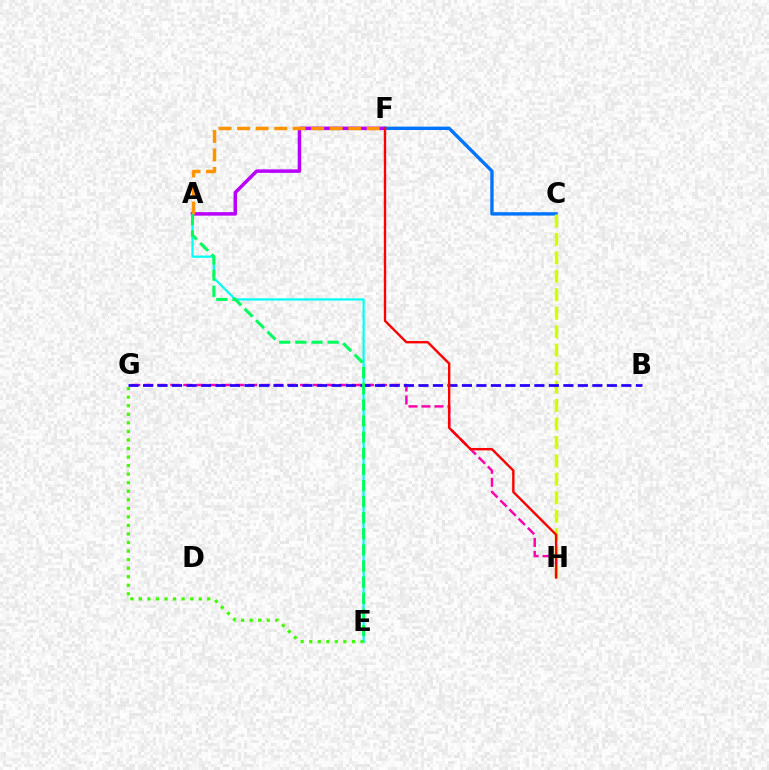{('A', 'E'): [{'color': '#00fff6', 'line_style': 'solid', 'thickness': 1.61}, {'color': '#00ff5c', 'line_style': 'dashed', 'thickness': 2.19}], ('A', 'F'): [{'color': '#b900ff', 'line_style': 'solid', 'thickness': 2.52}, {'color': '#ff9400', 'line_style': 'dashed', 'thickness': 2.52}], ('G', 'H'): [{'color': '#ff00ac', 'line_style': 'dashed', 'thickness': 1.76}], ('C', 'F'): [{'color': '#0074ff', 'line_style': 'solid', 'thickness': 2.43}], ('C', 'H'): [{'color': '#d1ff00', 'line_style': 'dashed', 'thickness': 2.51}], ('B', 'G'): [{'color': '#2500ff', 'line_style': 'dashed', 'thickness': 1.97}], ('F', 'H'): [{'color': '#ff0000', 'line_style': 'solid', 'thickness': 1.72}], ('E', 'G'): [{'color': '#3dff00', 'line_style': 'dotted', 'thickness': 2.32}]}